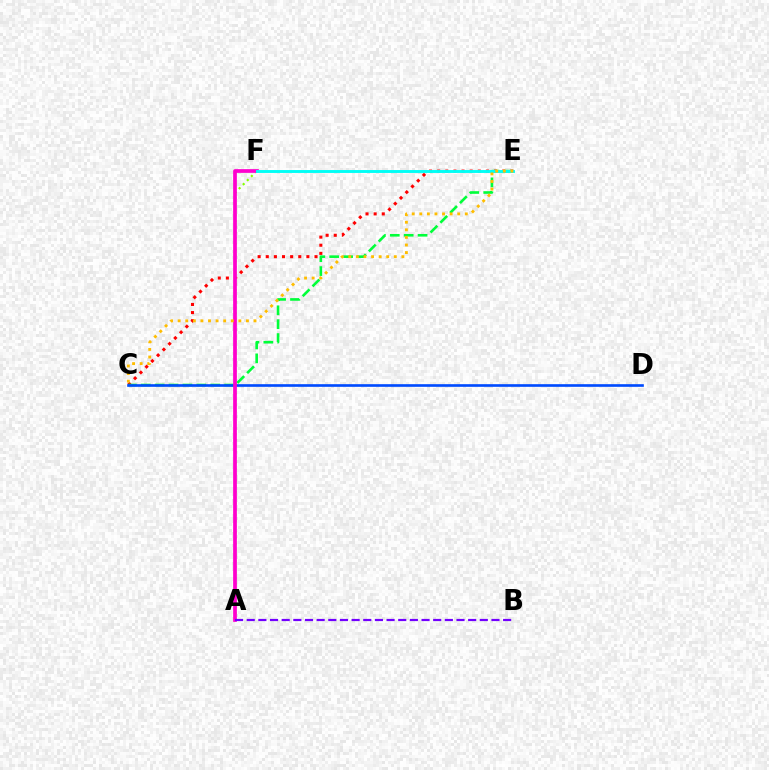{('C', 'E'): [{'color': '#ff0000', 'line_style': 'dotted', 'thickness': 2.21}, {'color': '#00ff39', 'line_style': 'dashed', 'thickness': 1.89}, {'color': '#ffbd00', 'line_style': 'dotted', 'thickness': 2.06}], ('C', 'D'): [{'color': '#004bff', 'line_style': 'solid', 'thickness': 1.91}], ('A', 'F'): [{'color': '#84ff00', 'line_style': 'dotted', 'thickness': 1.57}, {'color': '#ff00cf', 'line_style': 'solid', 'thickness': 2.68}], ('A', 'B'): [{'color': '#7200ff', 'line_style': 'dashed', 'thickness': 1.58}], ('E', 'F'): [{'color': '#00fff6', 'line_style': 'solid', 'thickness': 2.09}]}